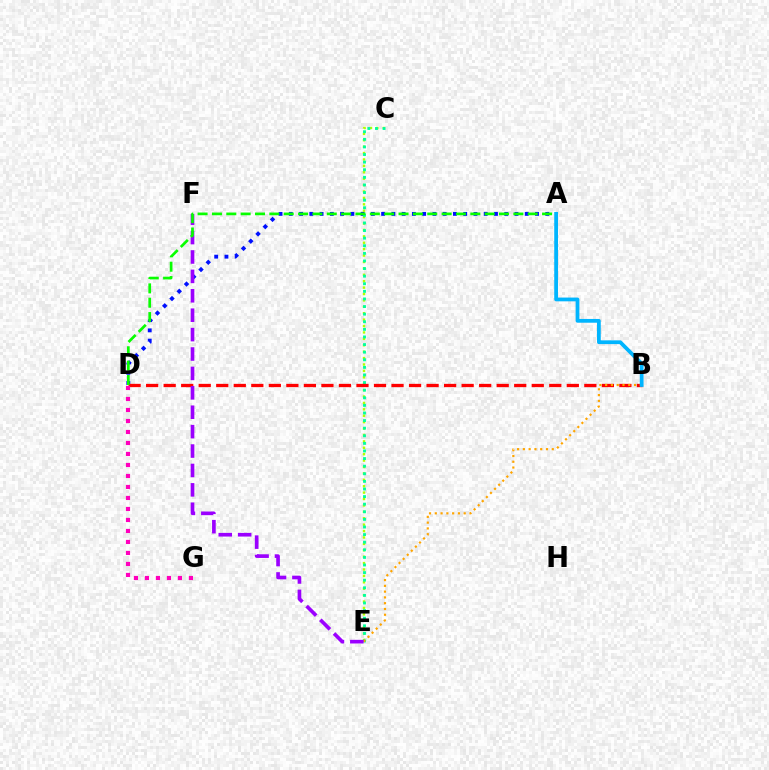{('A', 'D'): [{'color': '#0010ff', 'line_style': 'dotted', 'thickness': 2.79}, {'color': '#08ff00', 'line_style': 'dashed', 'thickness': 1.95}], ('C', 'E'): [{'color': '#b3ff00', 'line_style': 'dotted', 'thickness': 1.74}, {'color': '#00ff9d', 'line_style': 'dotted', 'thickness': 2.07}], ('B', 'D'): [{'color': '#ff0000', 'line_style': 'dashed', 'thickness': 2.38}], ('B', 'E'): [{'color': '#ffa500', 'line_style': 'dotted', 'thickness': 1.57}], ('A', 'B'): [{'color': '#00b5ff', 'line_style': 'solid', 'thickness': 2.71}], ('E', 'F'): [{'color': '#9b00ff', 'line_style': 'dashed', 'thickness': 2.64}], ('D', 'G'): [{'color': '#ff00bd', 'line_style': 'dotted', 'thickness': 2.99}]}